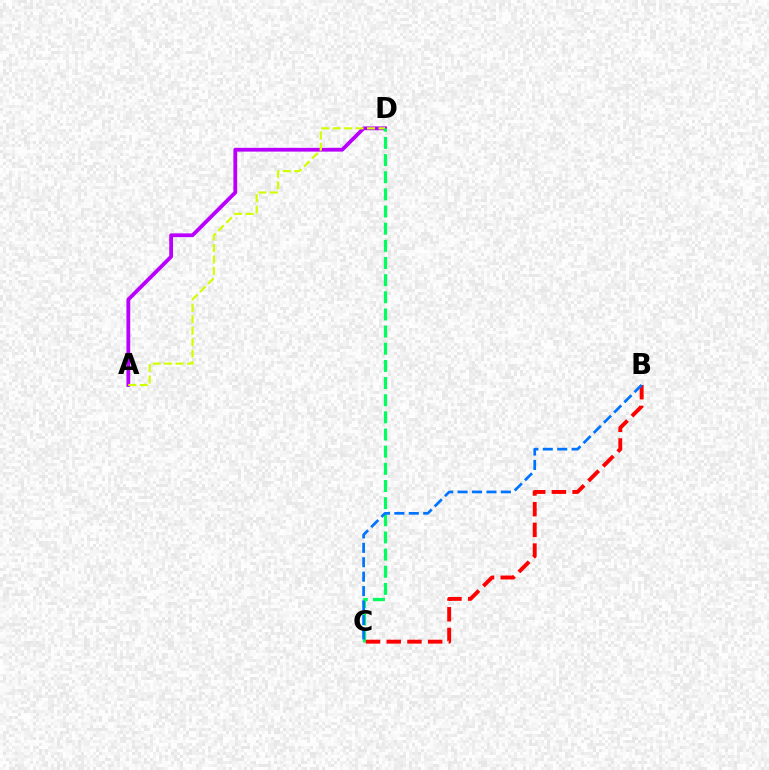{('A', 'D'): [{'color': '#b900ff', 'line_style': 'solid', 'thickness': 2.72}, {'color': '#d1ff00', 'line_style': 'dashed', 'thickness': 1.55}], ('C', 'D'): [{'color': '#00ff5c', 'line_style': 'dashed', 'thickness': 2.33}], ('B', 'C'): [{'color': '#ff0000', 'line_style': 'dashed', 'thickness': 2.81}, {'color': '#0074ff', 'line_style': 'dashed', 'thickness': 1.96}]}